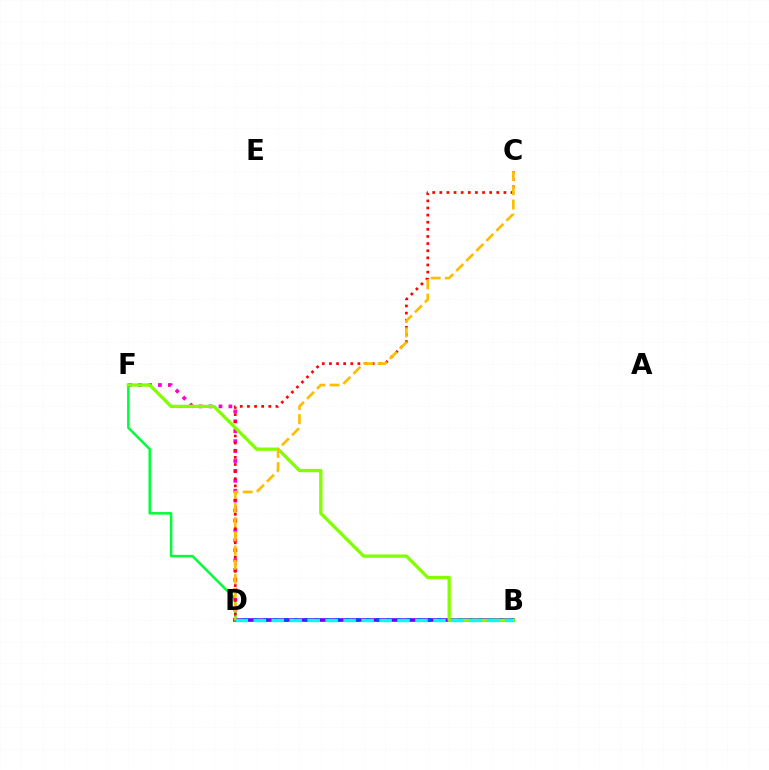{('B', 'D'): [{'color': '#7200ff', 'line_style': 'solid', 'thickness': 2.63}, {'color': '#004bff', 'line_style': 'dotted', 'thickness': 2.78}, {'color': '#00fff6', 'line_style': 'dashed', 'thickness': 2.44}], ('D', 'F'): [{'color': '#00ff39', 'line_style': 'solid', 'thickness': 1.8}, {'color': '#ff00cf', 'line_style': 'dotted', 'thickness': 2.69}], ('C', 'D'): [{'color': '#ff0000', 'line_style': 'dotted', 'thickness': 1.94}, {'color': '#ffbd00', 'line_style': 'dashed', 'thickness': 1.93}], ('B', 'F'): [{'color': '#84ff00', 'line_style': 'solid', 'thickness': 2.4}]}